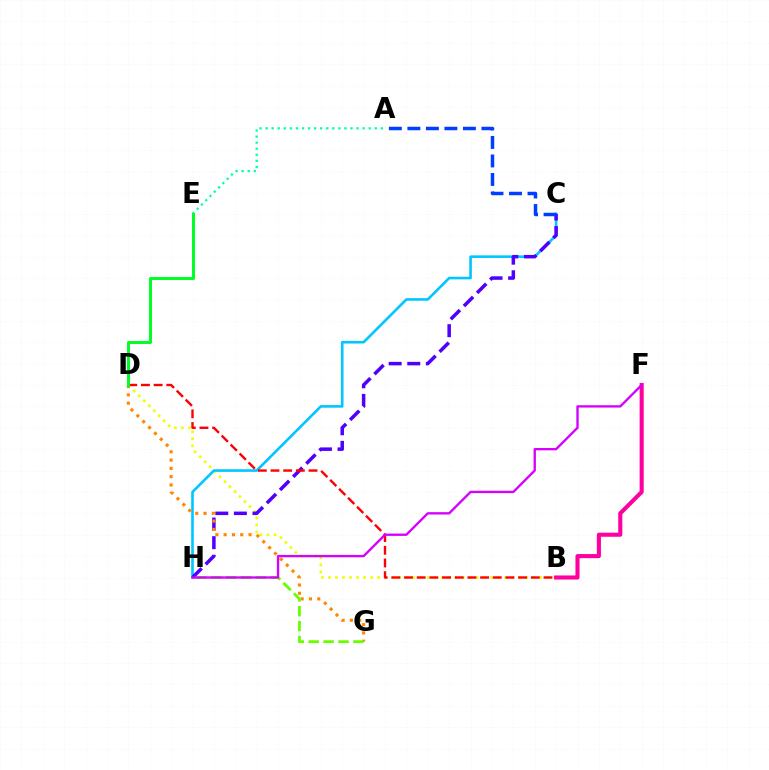{('B', 'D'): [{'color': '#eeff00', 'line_style': 'dotted', 'thickness': 1.91}, {'color': '#ff0000', 'line_style': 'dashed', 'thickness': 1.72}], ('C', 'H'): [{'color': '#00c7ff', 'line_style': 'solid', 'thickness': 1.89}, {'color': '#4f00ff', 'line_style': 'dashed', 'thickness': 2.53}], ('A', 'E'): [{'color': '#00ffaf', 'line_style': 'dotted', 'thickness': 1.65}], ('D', 'G'): [{'color': '#ff8800', 'line_style': 'dotted', 'thickness': 2.25}], ('B', 'F'): [{'color': '#ff00a0', 'line_style': 'solid', 'thickness': 2.95}], ('A', 'C'): [{'color': '#003fff', 'line_style': 'dashed', 'thickness': 2.52}], ('G', 'H'): [{'color': '#66ff00', 'line_style': 'dashed', 'thickness': 2.02}], ('F', 'H'): [{'color': '#d600ff', 'line_style': 'solid', 'thickness': 1.69}], ('D', 'E'): [{'color': '#00ff27', 'line_style': 'solid', 'thickness': 2.16}]}